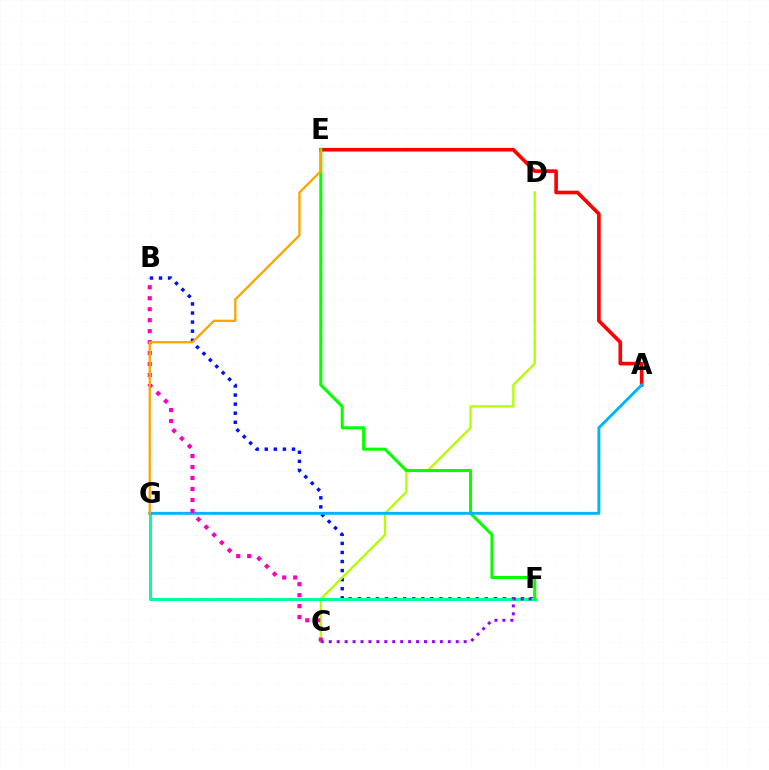{('B', 'F'): [{'color': '#0010ff', 'line_style': 'dotted', 'thickness': 2.46}], ('C', 'D'): [{'color': '#b3ff00', 'line_style': 'solid', 'thickness': 1.67}], ('F', 'G'): [{'color': '#00ff9d', 'line_style': 'solid', 'thickness': 2.17}], ('A', 'E'): [{'color': '#ff0000', 'line_style': 'solid', 'thickness': 2.62}], ('E', 'F'): [{'color': '#08ff00', 'line_style': 'solid', 'thickness': 2.21}], ('A', 'G'): [{'color': '#00b5ff', 'line_style': 'solid', 'thickness': 2.11}], ('B', 'C'): [{'color': '#ff00bd', 'line_style': 'dotted', 'thickness': 2.98}], ('E', 'G'): [{'color': '#ffa500', 'line_style': 'solid', 'thickness': 1.67}], ('C', 'F'): [{'color': '#9b00ff', 'line_style': 'dotted', 'thickness': 2.16}]}